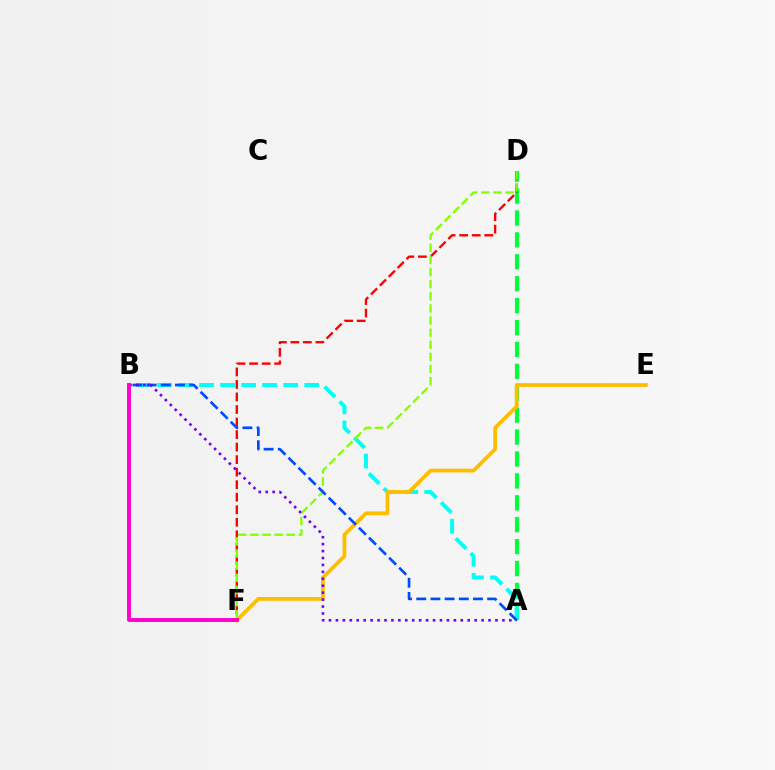{('A', 'D'): [{'color': '#00ff39', 'line_style': 'dashed', 'thickness': 2.98}], ('D', 'F'): [{'color': '#ff0000', 'line_style': 'dashed', 'thickness': 1.7}, {'color': '#84ff00', 'line_style': 'dashed', 'thickness': 1.65}], ('A', 'B'): [{'color': '#00fff6', 'line_style': 'dashed', 'thickness': 2.86}, {'color': '#004bff', 'line_style': 'dashed', 'thickness': 1.93}, {'color': '#7200ff', 'line_style': 'dotted', 'thickness': 1.88}], ('E', 'F'): [{'color': '#ffbd00', 'line_style': 'solid', 'thickness': 2.71}], ('B', 'F'): [{'color': '#ff00cf', 'line_style': 'solid', 'thickness': 2.82}]}